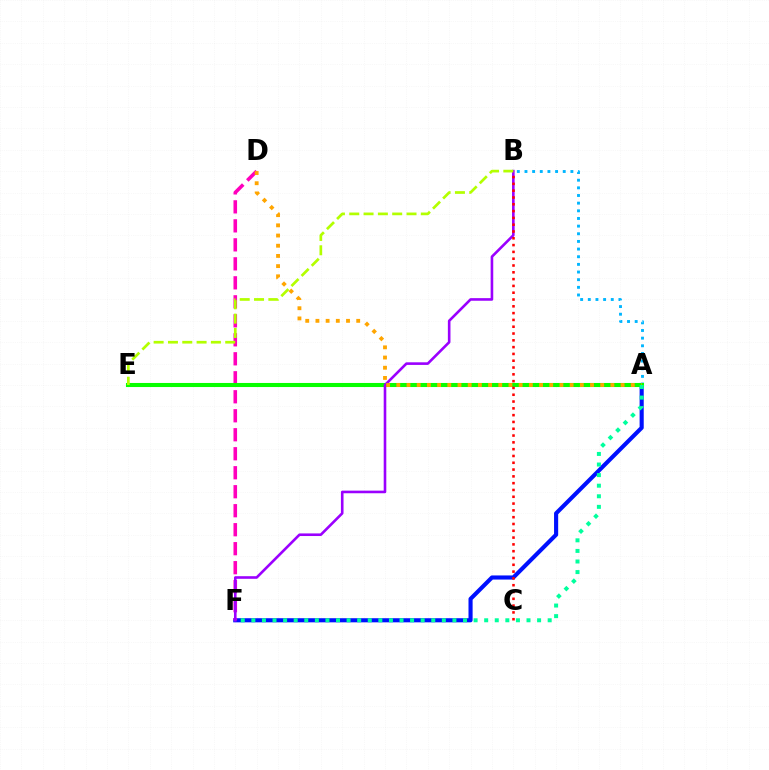{('A', 'F'): [{'color': '#0010ff', 'line_style': 'solid', 'thickness': 2.97}, {'color': '#00ff9d', 'line_style': 'dotted', 'thickness': 2.88}], ('A', 'B'): [{'color': '#00b5ff', 'line_style': 'dotted', 'thickness': 2.08}], ('D', 'F'): [{'color': '#ff00bd', 'line_style': 'dashed', 'thickness': 2.58}], ('A', 'E'): [{'color': '#08ff00', 'line_style': 'solid', 'thickness': 2.93}], ('B', 'F'): [{'color': '#9b00ff', 'line_style': 'solid', 'thickness': 1.88}], ('B', 'E'): [{'color': '#b3ff00', 'line_style': 'dashed', 'thickness': 1.95}], ('A', 'D'): [{'color': '#ffa500', 'line_style': 'dotted', 'thickness': 2.77}], ('B', 'C'): [{'color': '#ff0000', 'line_style': 'dotted', 'thickness': 1.85}]}